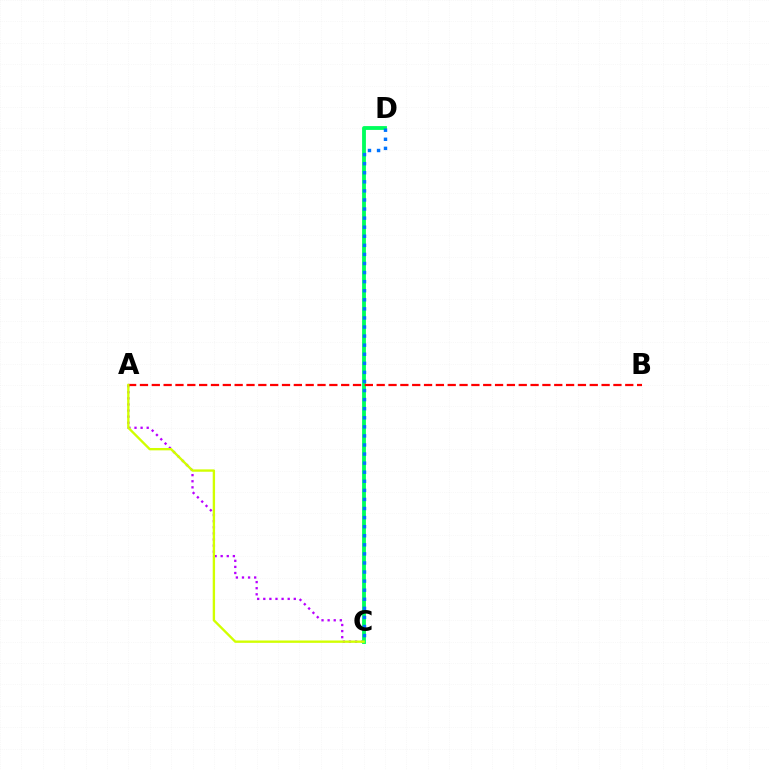{('A', 'C'): [{'color': '#b900ff', 'line_style': 'dotted', 'thickness': 1.66}, {'color': '#d1ff00', 'line_style': 'solid', 'thickness': 1.7}], ('C', 'D'): [{'color': '#00ff5c', 'line_style': 'solid', 'thickness': 2.76}, {'color': '#0074ff', 'line_style': 'dotted', 'thickness': 2.47}], ('A', 'B'): [{'color': '#ff0000', 'line_style': 'dashed', 'thickness': 1.61}]}